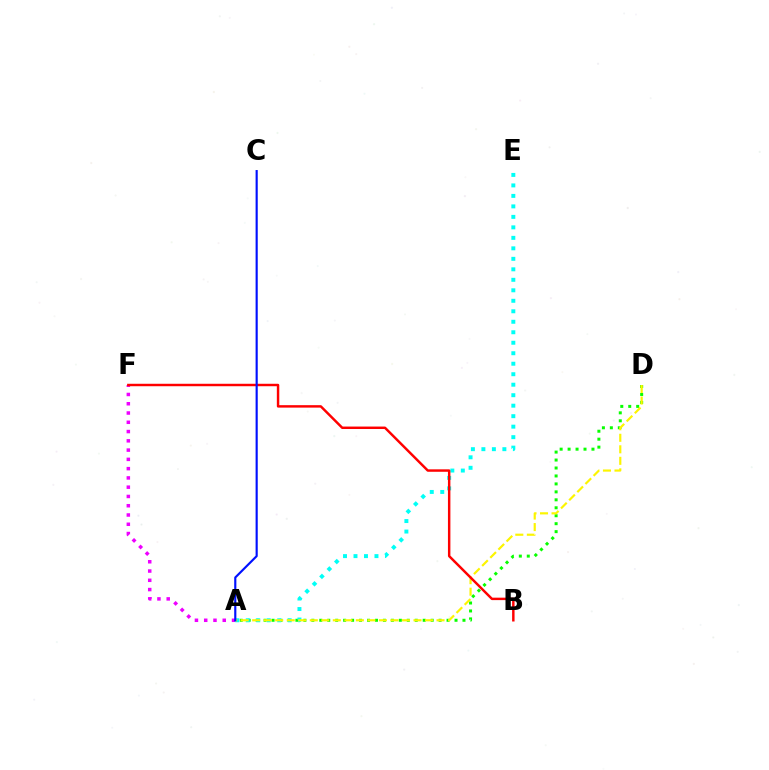{('A', 'D'): [{'color': '#08ff00', 'line_style': 'dotted', 'thickness': 2.16}, {'color': '#fcf500', 'line_style': 'dashed', 'thickness': 1.57}], ('A', 'F'): [{'color': '#ee00ff', 'line_style': 'dotted', 'thickness': 2.52}], ('A', 'E'): [{'color': '#00fff6', 'line_style': 'dotted', 'thickness': 2.85}], ('B', 'F'): [{'color': '#ff0000', 'line_style': 'solid', 'thickness': 1.76}], ('A', 'C'): [{'color': '#0010ff', 'line_style': 'solid', 'thickness': 1.55}]}